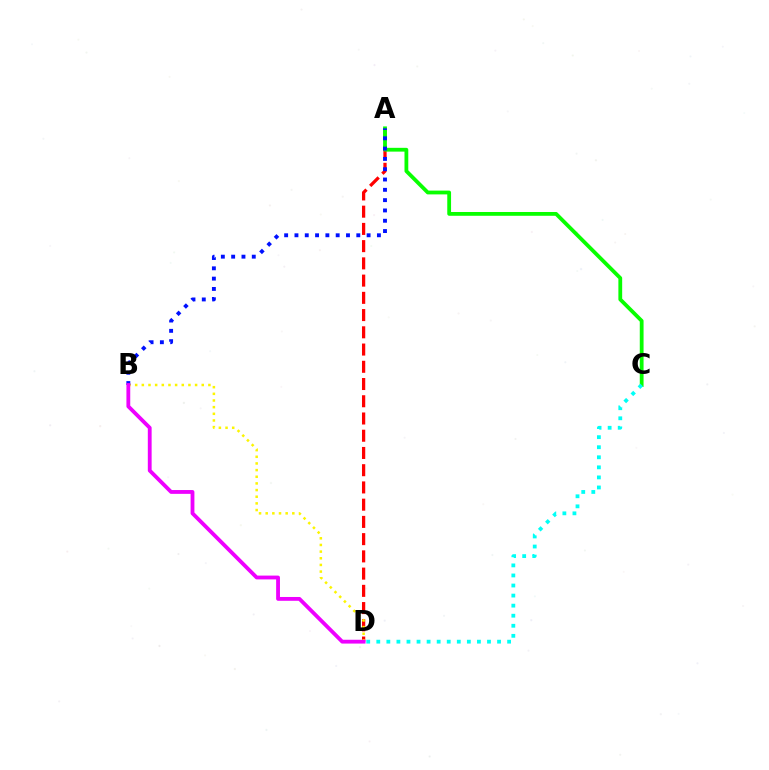{('A', 'D'): [{'color': '#ff0000', 'line_style': 'dashed', 'thickness': 2.34}], ('A', 'C'): [{'color': '#08ff00', 'line_style': 'solid', 'thickness': 2.73}], ('B', 'D'): [{'color': '#fcf500', 'line_style': 'dotted', 'thickness': 1.81}, {'color': '#ee00ff', 'line_style': 'solid', 'thickness': 2.75}], ('A', 'B'): [{'color': '#0010ff', 'line_style': 'dotted', 'thickness': 2.8}], ('C', 'D'): [{'color': '#00fff6', 'line_style': 'dotted', 'thickness': 2.73}]}